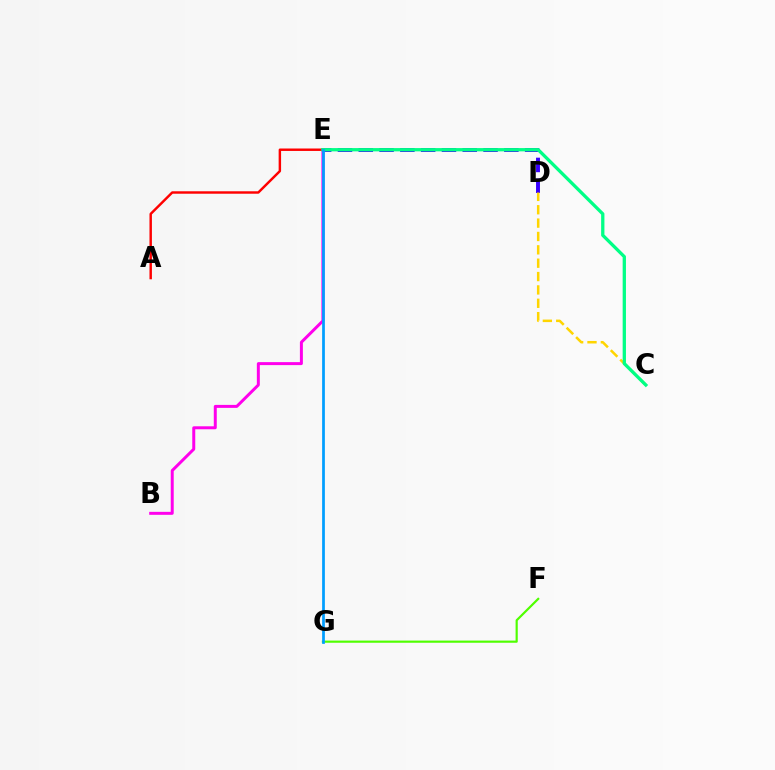{('F', 'G'): [{'color': '#4fff00', 'line_style': 'solid', 'thickness': 1.56}], ('D', 'E'): [{'color': '#3700ff', 'line_style': 'dashed', 'thickness': 2.83}], ('B', 'E'): [{'color': '#ff00ed', 'line_style': 'solid', 'thickness': 2.14}], ('A', 'E'): [{'color': '#ff0000', 'line_style': 'solid', 'thickness': 1.76}], ('C', 'D'): [{'color': '#ffd500', 'line_style': 'dashed', 'thickness': 1.82}], ('C', 'E'): [{'color': '#00ff86', 'line_style': 'solid', 'thickness': 2.37}], ('E', 'G'): [{'color': '#009eff', 'line_style': 'solid', 'thickness': 1.97}]}